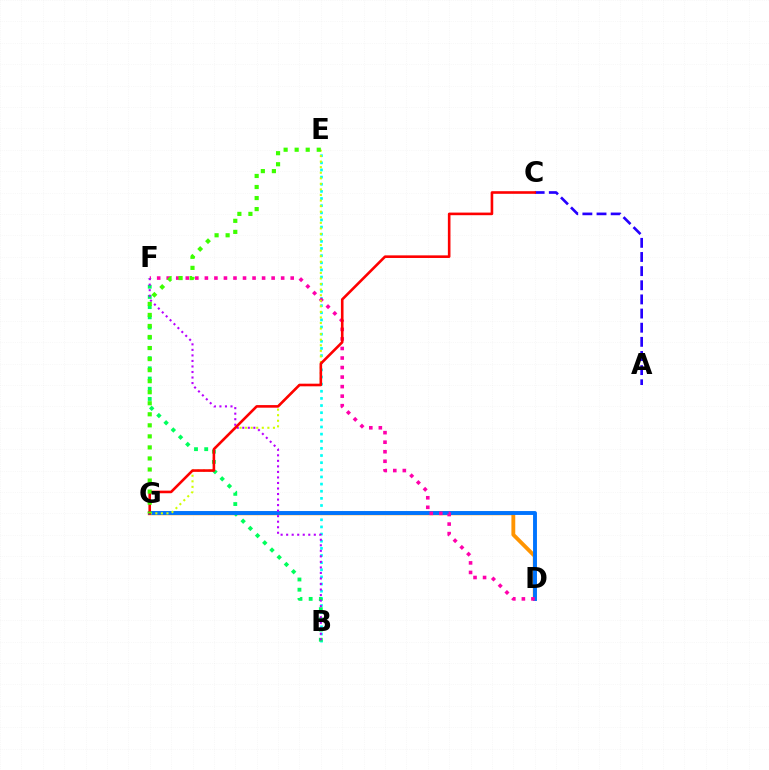{('B', 'E'): [{'color': '#00fff6', 'line_style': 'dotted', 'thickness': 1.94}], ('D', 'G'): [{'color': '#ff9400', 'line_style': 'solid', 'thickness': 2.77}, {'color': '#0074ff', 'line_style': 'solid', 'thickness': 2.8}], ('B', 'F'): [{'color': '#00ff5c', 'line_style': 'dotted', 'thickness': 2.77}, {'color': '#b900ff', 'line_style': 'dotted', 'thickness': 1.5}], ('D', 'F'): [{'color': '#ff00ac', 'line_style': 'dotted', 'thickness': 2.59}], ('E', 'G'): [{'color': '#d1ff00', 'line_style': 'dotted', 'thickness': 1.51}, {'color': '#3dff00', 'line_style': 'dotted', 'thickness': 3.0}], ('A', 'C'): [{'color': '#2500ff', 'line_style': 'dashed', 'thickness': 1.92}], ('C', 'G'): [{'color': '#ff0000', 'line_style': 'solid', 'thickness': 1.88}]}